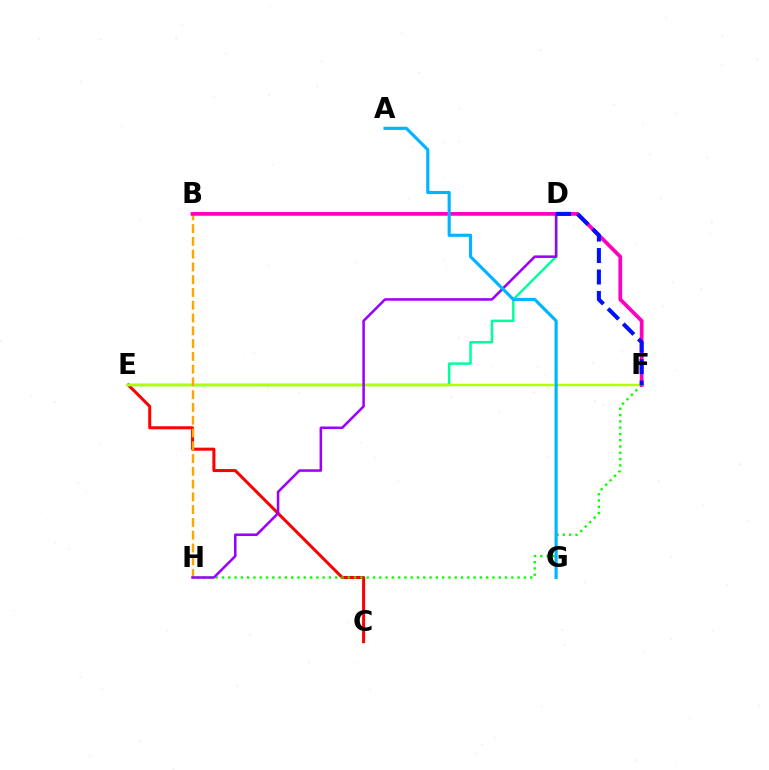{('C', 'E'): [{'color': '#ff0000', 'line_style': 'solid', 'thickness': 2.18}], ('D', 'E'): [{'color': '#00ff9d', 'line_style': 'solid', 'thickness': 1.8}], ('F', 'H'): [{'color': '#08ff00', 'line_style': 'dotted', 'thickness': 1.71}], ('E', 'F'): [{'color': '#b3ff00', 'line_style': 'solid', 'thickness': 1.77}], ('B', 'H'): [{'color': '#ffa500', 'line_style': 'dashed', 'thickness': 1.74}], ('B', 'F'): [{'color': '#ff00bd', 'line_style': 'solid', 'thickness': 2.68}], ('D', 'H'): [{'color': '#9b00ff', 'line_style': 'solid', 'thickness': 1.83}], ('D', 'F'): [{'color': '#0010ff', 'line_style': 'dashed', 'thickness': 2.92}], ('A', 'G'): [{'color': '#00b5ff', 'line_style': 'solid', 'thickness': 2.25}]}